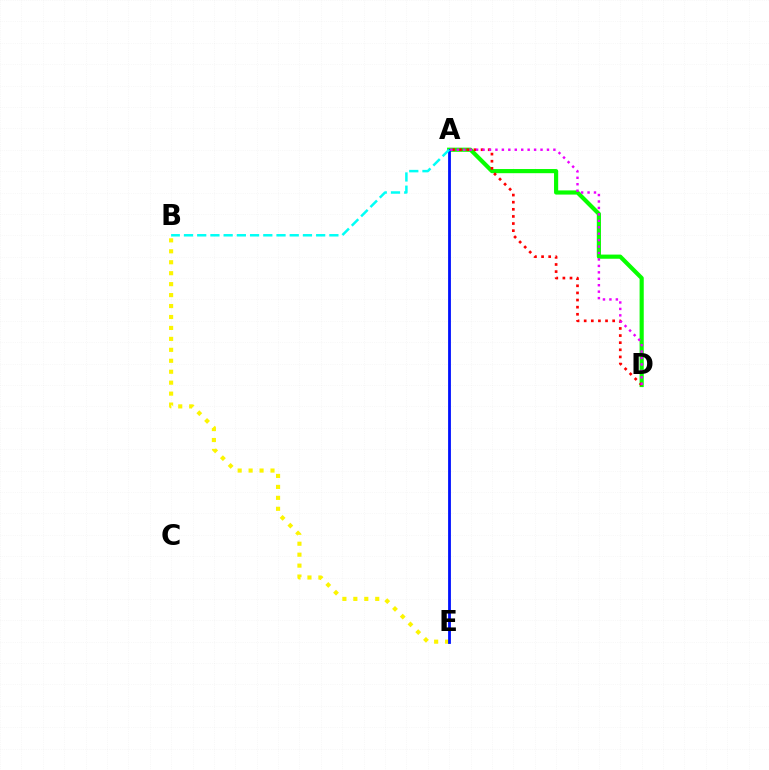{('A', 'D'): [{'color': '#08ff00', 'line_style': 'solid', 'thickness': 2.99}, {'color': '#ff0000', 'line_style': 'dotted', 'thickness': 1.93}, {'color': '#ee00ff', 'line_style': 'dotted', 'thickness': 1.75}], ('B', 'E'): [{'color': '#fcf500', 'line_style': 'dotted', 'thickness': 2.97}], ('A', 'E'): [{'color': '#0010ff', 'line_style': 'solid', 'thickness': 2.02}], ('A', 'B'): [{'color': '#00fff6', 'line_style': 'dashed', 'thickness': 1.8}]}